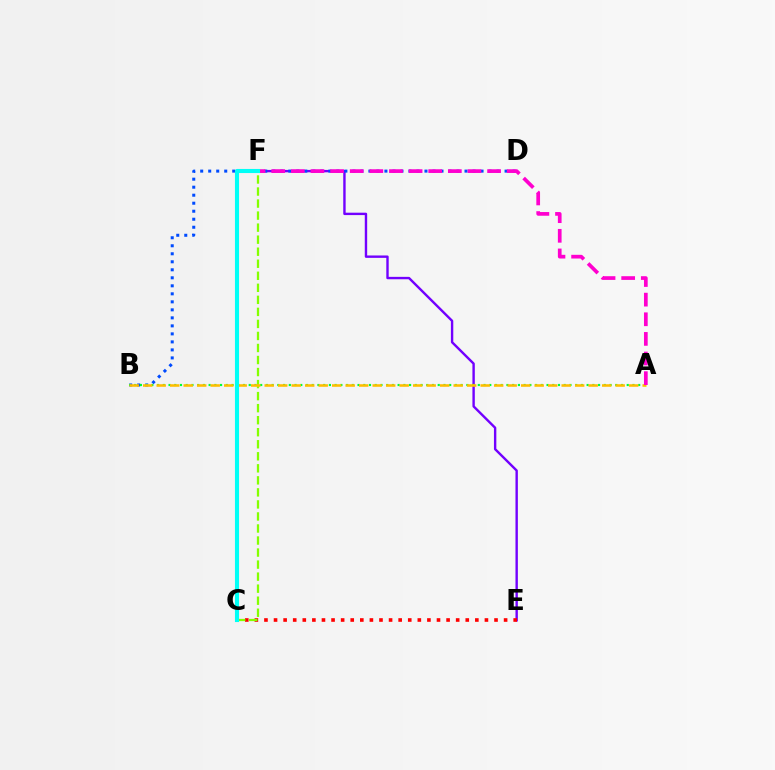{('E', 'F'): [{'color': '#7200ff', 'line_style': 'solid', 'thickness': 1.72}], ('C', 'E'): [{'color': '#ff0000', 'line_style': 'dotted', 'thickness': 2.6}], ('B', 'D'): [{'color': '#004bff', 'line_style': 'dotted', 'thickness': 2.18}], ('C', 'F'): [{'color': '#84ff00', 'line_style': 'dashed', 'thickness': 1.63}, {'color': '#00fff6', 'line_style': 'solid', 'thickness': 2.95}], ('A', 'B'): [{'color': '#00ff39', 'line_style': 'dotted', 'thickness': 1.56}, {'color': '#ffbd00', 'line_style': 'dashed', 'thickness': 1.83}], ('A', 'F'): [{'color': '#ff00cf', 'line_style': 'dashed', 'thickness': 2.67}]}